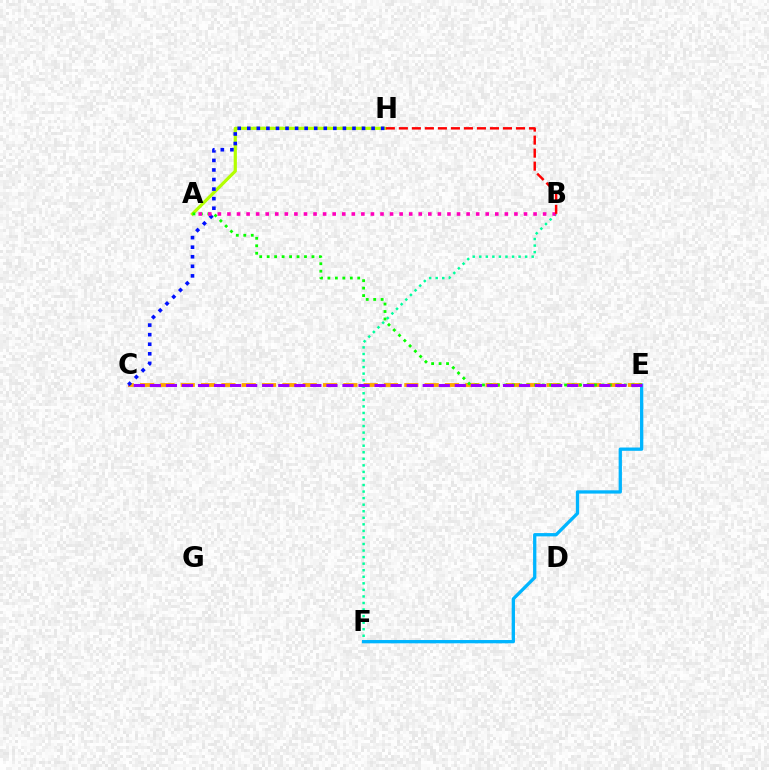{('B', 'F'): [{'color': '#00ff9d', 'line_style': 'dotted', 'thickness': 1.78}], ('E', 'F'): [{'color': '#00b5ff', 'line_style': 'solid', 'thickness': 2.37}], ('C', 'E'): [{'color': '#ffa500', 'line_style': 'dashed', 'thickness': 2.76}, {'color': '#9b00ff', 'line_style': 'dashed', 'thickness': 2.18}], ('A', 'H'): [{'color': '#b3ff00', 'line_style': 'solid', 'thickness': 2.3}], ('C', 'H'): [{'color': '#0010ff', 'line_style': 'dotted', 'thickness': 2.6}], ('A', 'E'): [{'color': '#08ff00', 'line_style': 'dotted', 'thickness': 2.03}], ('A', 'B'): [{'color': '#ff00bd', 'line_style': 'dotted', 'thickness': 2.6}], ('B', 'H'): [{'color': '#ff0000', 'line_style': 'dashed', 'thickness': 1.77}]}